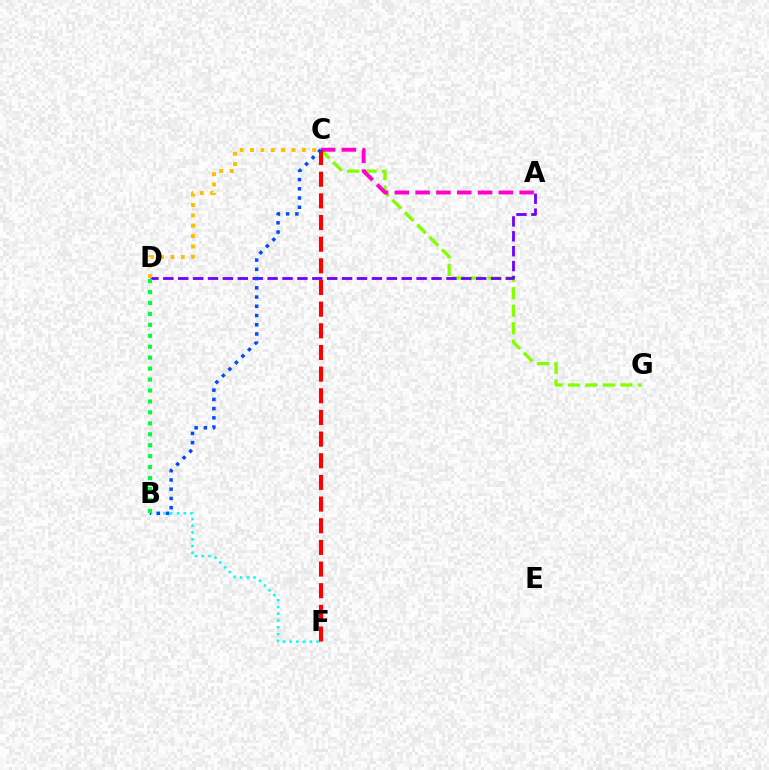{('C', 'G'): [{'color': '#84ff00', 'line_style': 'dashed', 'thickness': 2.38}], ('A', 'D'): [{'color': '#7200ff', 'line_style': 'dashed', 'thickness': 2.02}], ('A', 'C'): [{'color': '#ff00cf', 'line_style': 'dashed', 'thickness': 2.83}], ('C', 'F'): [{'color': '#ff0000', 'line_style': 'dashed', 'thickness': 2.94}], ('B', 'F'): [{'color': '#00fff6', 'line_style': 'dotted', 'thickness': 1.83}], ('C', 'D'): [{'color': '#ffbd00', 'line_style': 'dotted', 'thickness': 2.82}], ('B', 'C'): [{'color': '#004bff', 'line_style': 'dotted', 'thickness': 2.51}], ('B', 'D'): [{'color': '#00ff39', 'line_style': 'dotted', 'thickness': 2.97}]}